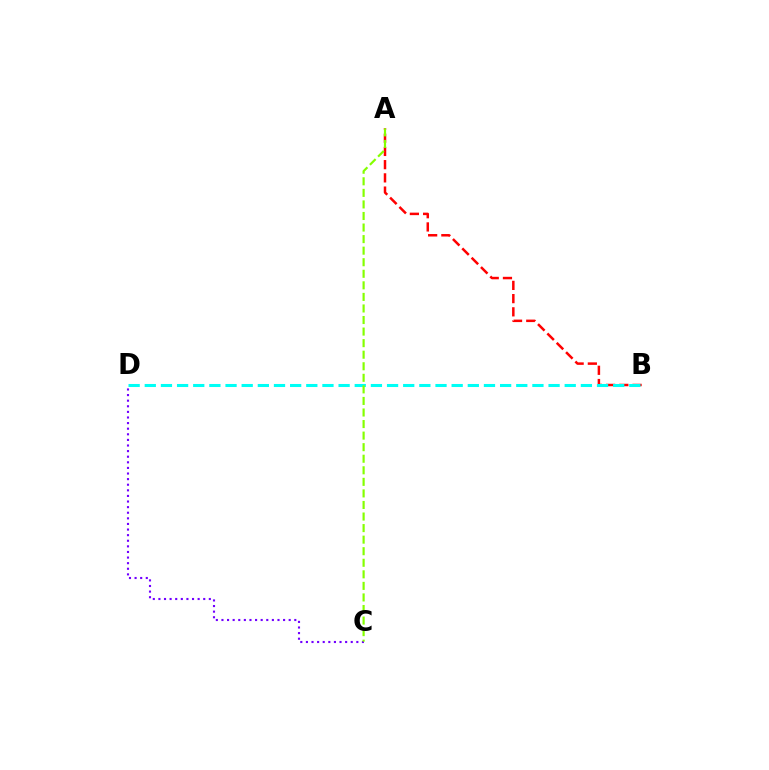{('A', 'B'): [{'color': '#ff0000', 'line_style': 'dashed', 'thickness': 1.8}], ('C', 'D'): [{'color': '#7200ff', 'line_style': 'dotted', 'thickness': 1.52}], ('B', 'D'): [{'color': '#00fff6', 'line_style': 'dashed', 'thickness': 2.19}], ('A', 'C'): [{'color': '#84ff00', 'line_style': 'dashed', 'thickness': 1.57}]}